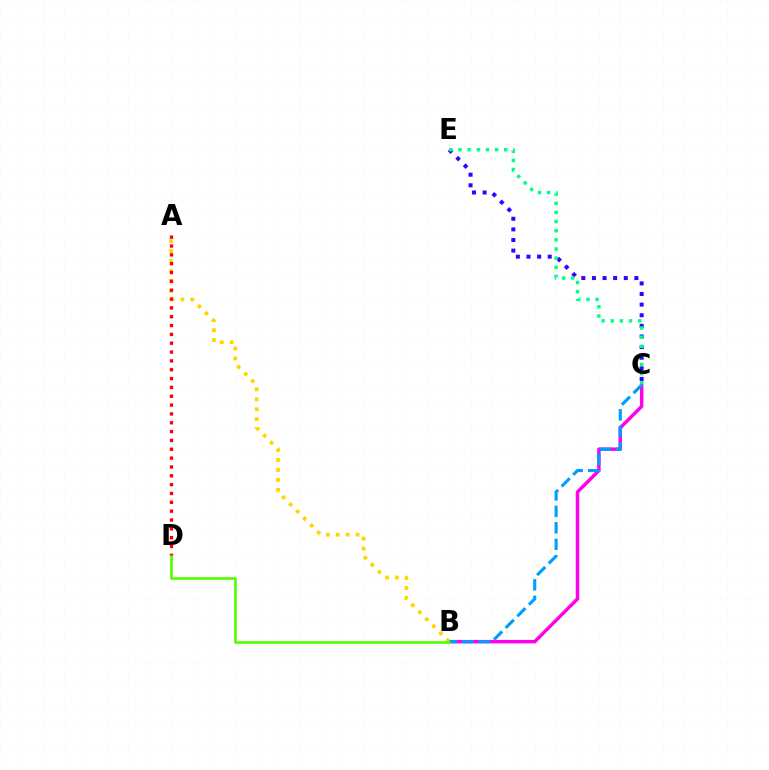{('B', 'C'): [{'color': '#ff00ed', 'line_style': 'solid', 'thickness': 2.5}, {'color': '#009eff', 'line_style': 'dashed', 'thickness': 2.24}], ('A', 'B'): [{'color': '#ffd500', 'line_style': 'dotted', 'thickness': 2.7}], ('C', 'E'): [{'color': '#3700ff', 'line_style': 'dotted', 'thickness': 2.88}, {'color': '#00ff86', 'line_style': 'dotted', 'thickness': 2.48}], ('A', 'D'): [{'color': '#ff0000', 'line_style': 'dotted', 'thickness': 2.4}], ('B', 'D'): [{'color': '#4fff00', 'line_style': 'solid', 'thickness': 1.89}]}